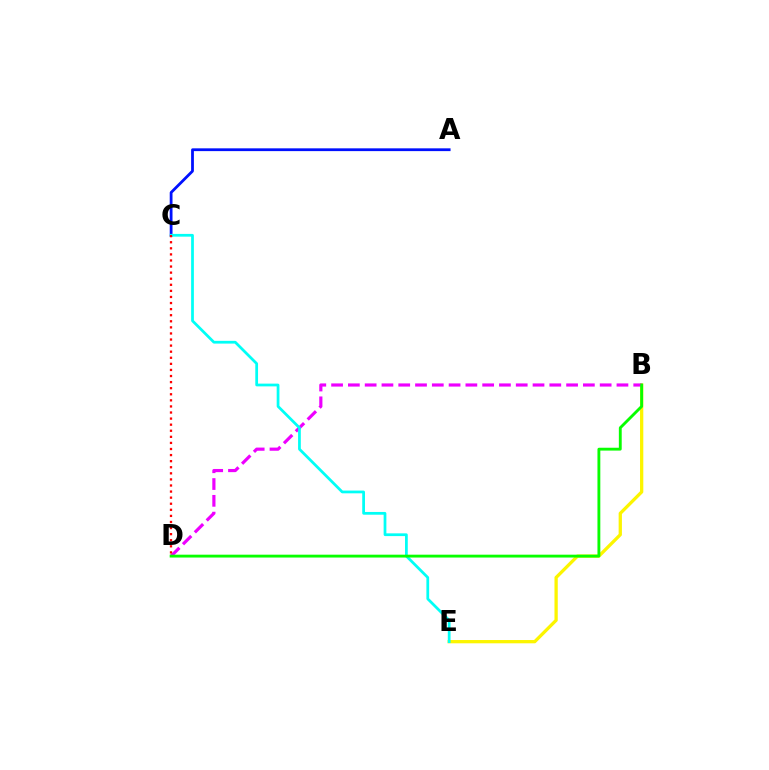{('A', 'C'): [{'color': '#0010ff', 'line_style': 'solid', 'thickness': 2.0}], ('B', 'E'): [{'color': '#fcf500', 'line_style': 'solid', 'thickness': 2.36}], ('B', 'D'): [{'color': '#ee00ff', 'line_style': 'dashed', 'thickness': 2.28}, {'color': '#08ff00', 'line_style': 'solid', 'thickness': 2.06}], ('C', 'E'): [{'color': '#00fff6', 'line_style': 'solid', 'thickness': 1.98}], ('C', 'D'): [{'color': '#ff0000', 'line_style': 'dotted', 'thickness': 1.65}]}